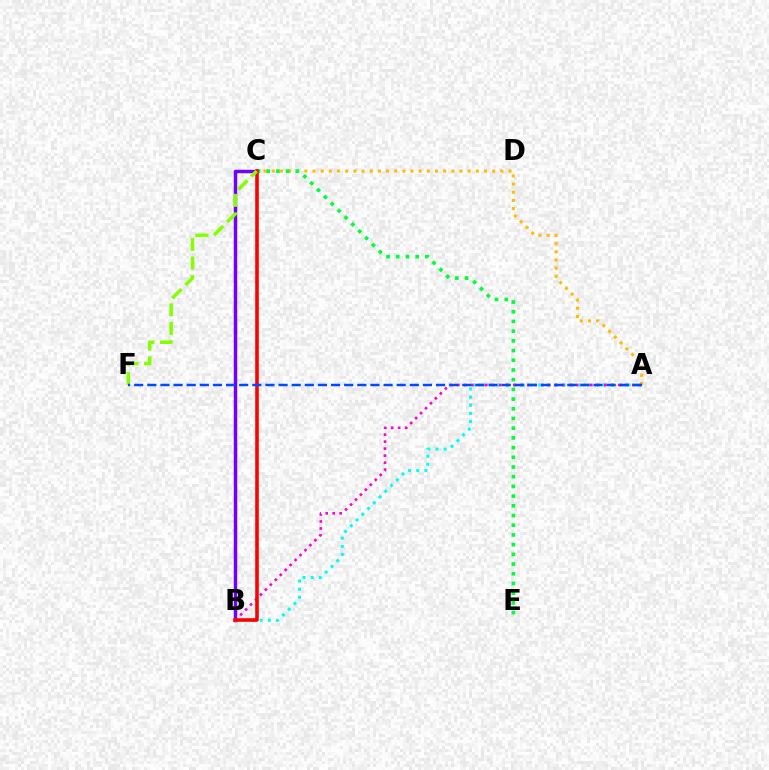{('A', 'C'): [{'color': '#ffbd00', 'line_style': 'dotted', 'thickness': 2.22}], ('B', 'C'): [{'color': '#7200ff', 'line_style': 'solid', 'thickness': 2.5}, {'color': '#ff0000', 'line_style': 'solid', 'thickness': 2.58}], ('A', 'B'): [{'color': '#00fff6', 'line_style': 'dotted', 'thickness': 2.21}, {'color': '#ff00cf', 'line_style': 'dotted', 'thickness': 1.9}], ('C', 'E'): [{'color': '#00ff39', 'line_style': 'dotted', 'thickness': 2.64}], ('C', 'F'): [{'color': '#84ff00', 'line_style': 'dashed', 'thickness': 2.52}], ('A', 'F'): [{'color': '#004bff', 'line_style': 'dashed', 'thickness': 1.78}]}